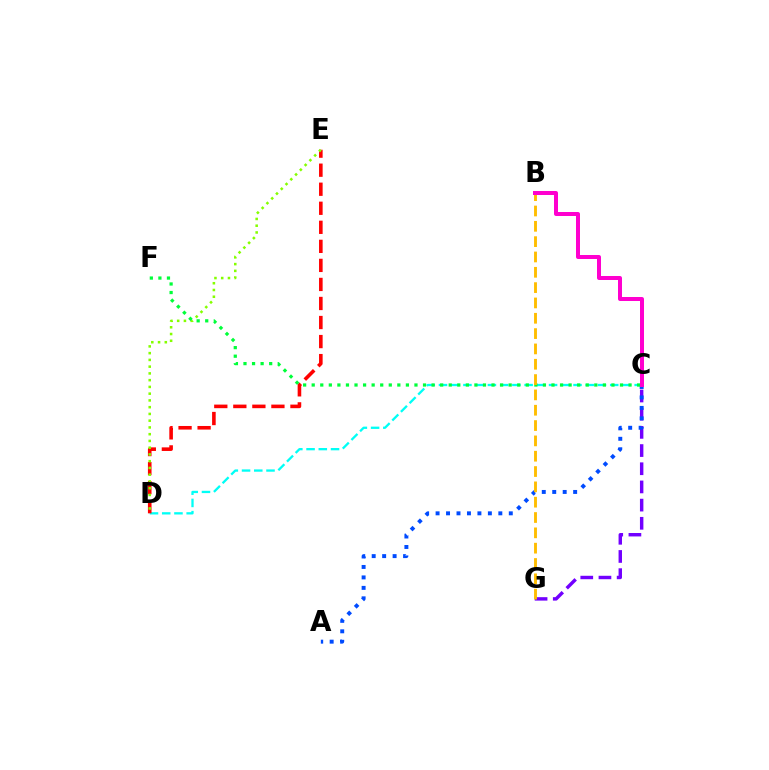{('C', 'D'): [{'color': '#00fff6', 'line_style': 'dashed', 'thickness': 1.66}], ('D', 'E'): [{'color': '#ff0000', 'line_style': 'dashed', 'thickness': 2.59}, {'color': '#84ff00', 'line_style': 'dotted', 'thickness': 1.83}], ('C', 'G'): [{'color': '#7200ff', 'line_style': 'dashed', 'thickness': 2.47}], ('A', 'C'): [{'color': '#004bff', 'line_style': 'dotted', 'thickness': 2.84}], ('C', 'F'): [{'color': '#00ff39', 'line_style': 'dotted', 'thickness': 2.33}], ('B', 'G'): [{'color': '#ffbd00', 'line_style': 'dashed', 'thickness': 2.08}], ('B', 'C'): [{'color': '#ff00cf', 'line_style': 'solid', 'thickness': 2.88}]}